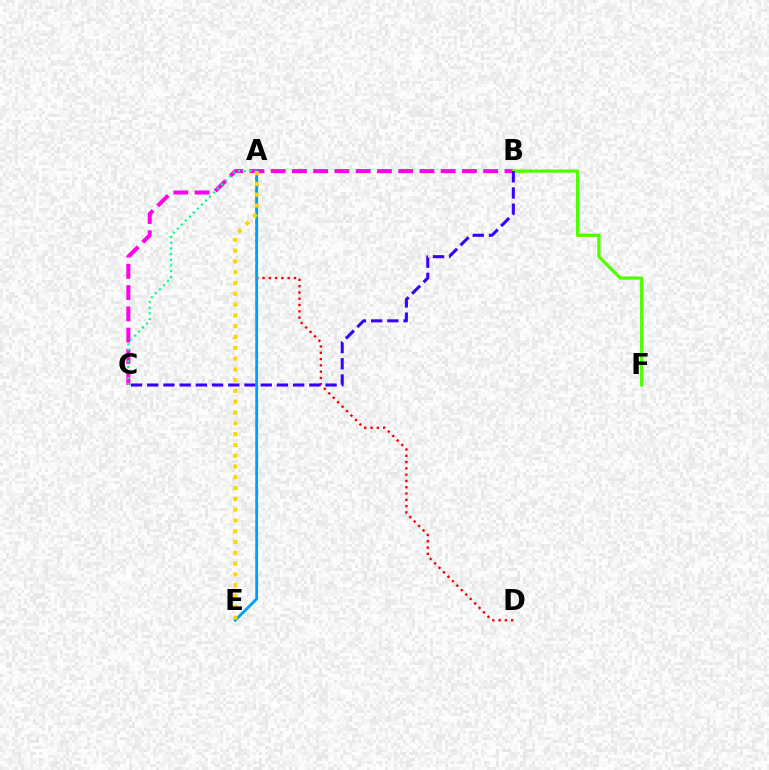{('A', 'D'): [{'color': '#ff0000', 'line_style': 'dotted', 'thickness': 1.71}], ('B', 'C'): [{'color': '#ff00ed', 'line_style': 'dashed', 'thickness': 2.89}, {'color': '#3700ff', 'line_style': 'dashed', 'thickness': 2.2}], ('B', 'F'): [{'color': '#4fff00', 'line_style': 'solid', 'thickness': 2.34}], ('A', 'C'): [{'color': '#00ff86', 'line_style': 'dotted', 'thickness': 1.54}], ('A', 'E'): [{'color': '#009eff', 'line_style': 'solid', 'thickness': 2.03}, {'color': '#ffd500', 'line_style': 'dotted', 'thickness': 2.93}]}